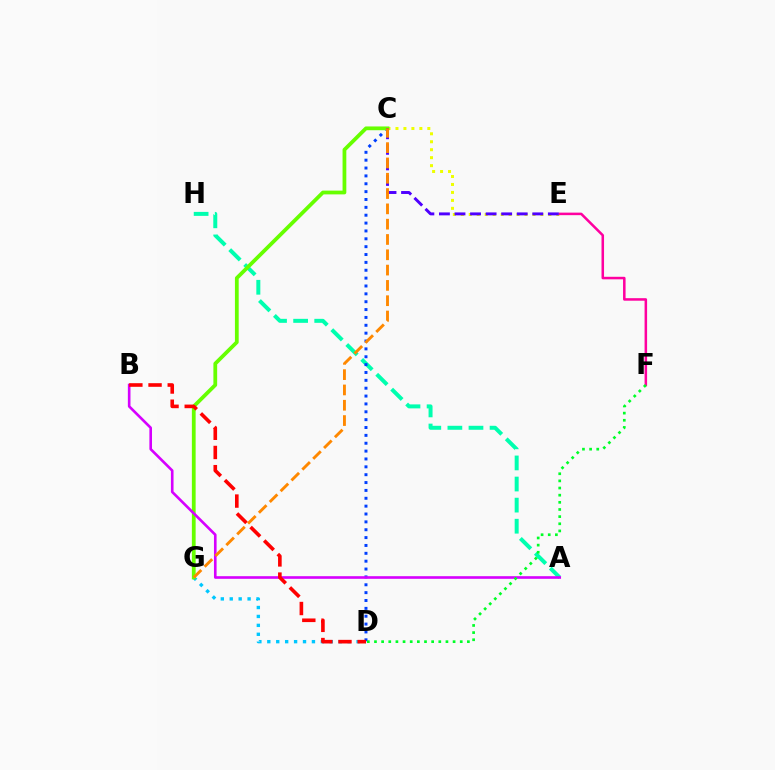{('A', 'H'): [{'color': '#00ffaf', 'line_style': 'dashed', 'thickness': 2.87}], ('D', 'G'): [{'color': '#00c7ff', 'line_style': 'dotted', 'thickness': 2.43}], ('C', 'E'): [{'color': '#eeff00', 'line_style': 'dotted', 'thickness': 2.16}, {'color': '#4f00ff', 'line_style': 'dashed', 'thickness': 2.11}], ('C', 'D'): [{'color': '#003fff', 'line_style': 'dotted', 'thickness': 2.14}], ('C', 'G'): [{'color': '#66ff00', 'line_style': 'solid', 'thickness': 2.71}, {'color': '#ff8800', 'line_style': 'dashed', 'thickness': 2.08}], ('A', 'B'): [{'color': '#d600ff', 'line_style': 'solid', 'thickness': 1.89}], ('E', 'F'): [{'color': '#ff00a0', 'line_style': 'solid', 'thickness': 1.82}], ('B', 'D'): [{'color': '#ff0000', 'line_style': 'dashed', 'thickness': 2.61}], ('D', 'F'): [{'color': '#00ff27', 'line_style': 'dotted', 'thickness': 1.94}]}